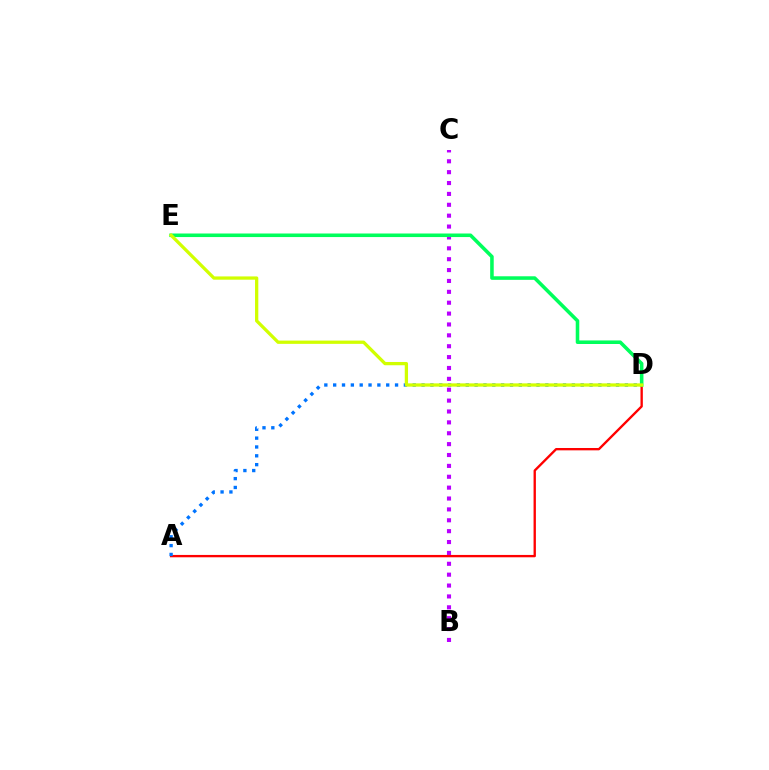{('B', 'C'): [{'color': '#b900ff', 'line_style': 'dotted', 'thickness': 2.96}], ('A', 'D'): [{'color': '#ff0000', 'line_style': 'solid', 'thickness': 1.69}, {'color': '#0074ff', 'line_style': 'dotted', 'thickness': 2.4}], ('D', 'E'): [{'color': '#00ff5c', 'line_style': 'solid', 'thickness': 2.56}, {'color': '#d1ff00', 'line_style': 'solid', 'thickness': 2.36}]}